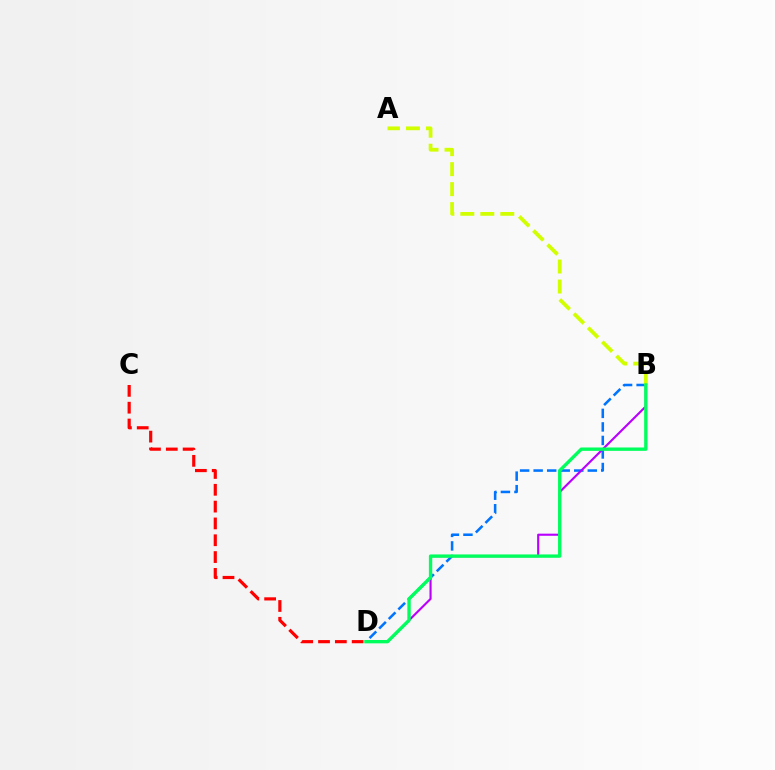{('B', 'D'): [{'color': '#0074ff', 'line_style': 'dashed', 'thickness': 1.84}, {'color': '#b900ff', 'line_style': 'solid', 'thickness': 1.53}, {'color': '#00ff5c', 'line_style': 'solid', 'thickness': 2.42}], ('A', 'B'): [{'color': '#d1ff00', 'line_style': 'dashed', 'thickness': 2.72}], ('C', 'D'): [{'color': '#ff0000', 'line_style': 'dashed', 'thickness': 2.29}]}